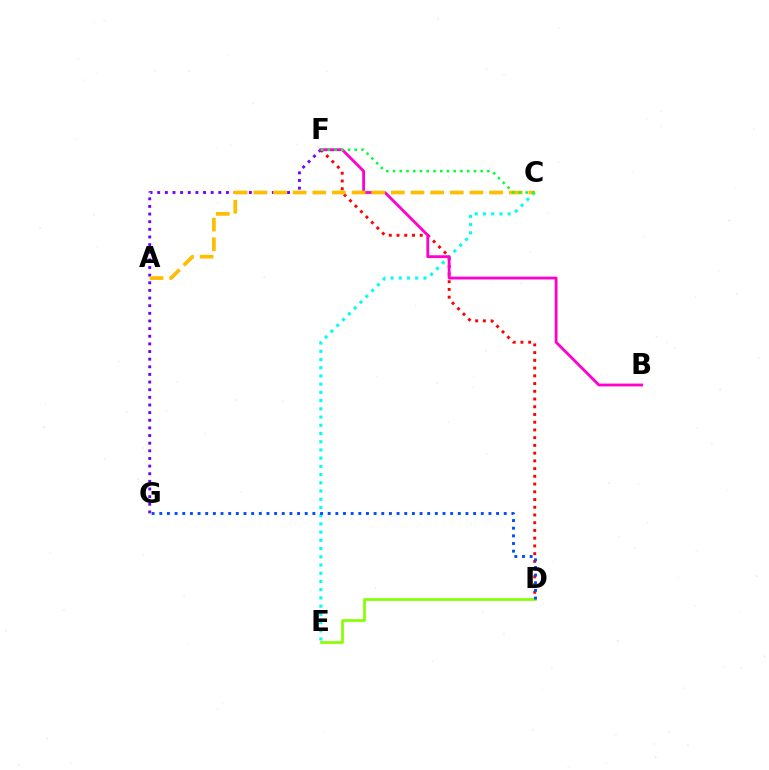{('D', 'F'): [{'color': '#ff0000', 'line_style': 'dotted', 'thickness': 2.1}], ('D', 'E'): [{'color': '#84ff00', 'line_style': 'solid', 'thickness': 1.93}], ('F', 'G'): [{'color': '#7200ff', 'line_style': 'dotted', 'thickness': 2.08}], ('C', 'E'): [{'color': '#00fff6', 'line_style': 'dotted', 'thickness': 2.23}], ('B', 'F'): [{'color': '#ff00cf', 'line_style': 'solid', 'thickness': 2.03}], ('D', 'G'): [{'color': '#004bff', 'line_style': 'dotted', 'thickness': 2.08}], ('A', 'C'): [{'color': '#ffbd00', 'line_style': 'dashed', 'thickness': 2.67}], ('C', 'F'): [{'color': '#00ff39', 'line_style': 'dotted', 'thickness': 1.83}]}